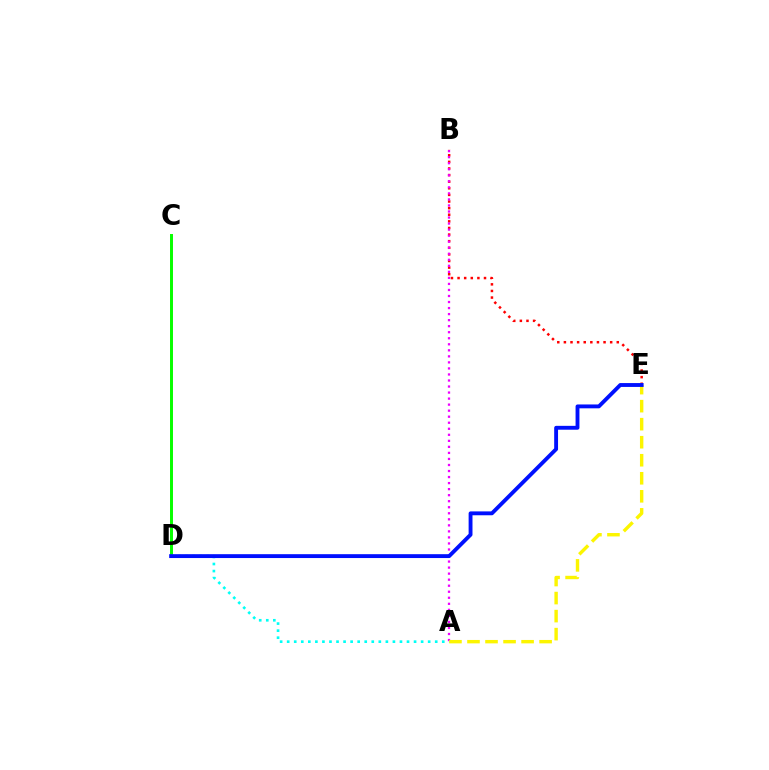{('B', 'E'): [{'color': '#ff0000', 'line_style': 'dotted', 'thickness': 1.8}], ('A', 'B'): [{'color': '#ee00ff', 'line_style': 'dotted', 'thickness': 1.64}], ('A', 'E'): [{'color': '#fcf500', 'line_style': 'dashed', 'thickness': 2.45}], ('C', 'D'): [{'color': '#08ff00', 'line_style': 'solid', 'thickness': 2.14}], ('A', 'D'): [{'color': '#00fff6', 'line_style': 'dotted', 'thickness': 1.92}], ('D', 'E'): [{'color': '#0010ff', 'line_style': 'solid', 'thickness': 2.78}]}